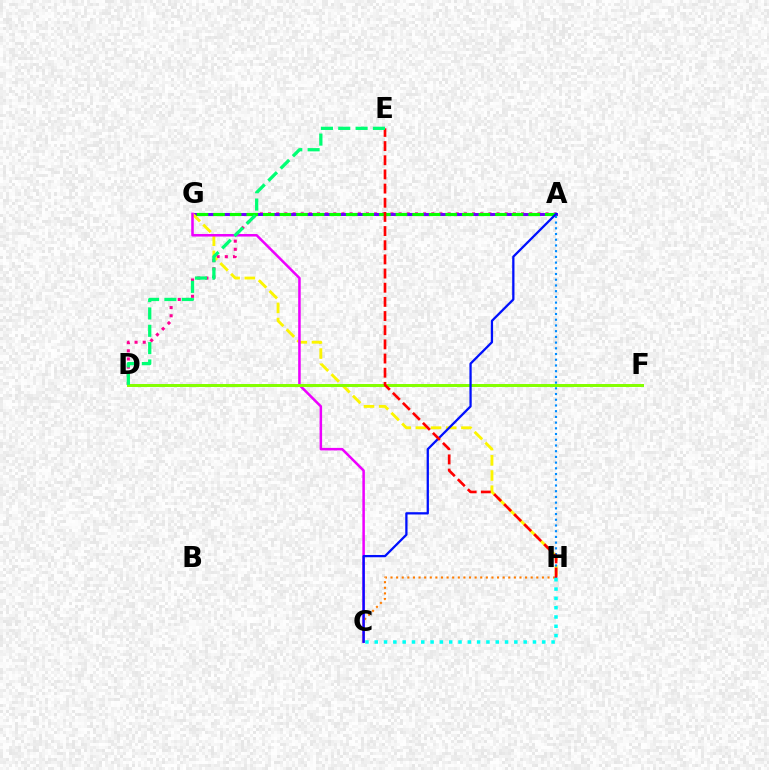{('A', 'D'): [{'color': '#ff0094', 'line_style': 'dotted', 'thickness': 2.22}], ('A', 'G'): [{'color': '#7200ff', 'line_style': 'solid', 'thickness': 2.16}, {'color': '#08ff00', 'line_style': 'dashed', 'thickness': 2.25}], ('G', 'H'): [{'color': '#fcf500', 'line_style': 'dashed', 'thickness': 2.06}], ('C', 'G'): [{'color': '#ee00ff', 'line_style': 'solid', 'thickness': 1.83}], ('C', 'H'): [{'color': '#ff7c00', 'line_style': 'dotted', 'thickness': 1.52}, {'color': '#00fff6', 'line_style': 'dotted', 'thickness': 2.53}], ('D', 'F'): [{'color': '#84ff00', 'line_style': 'solid', 'thickness': 2.14}], ('A', 'H'): [{'color': '#008cff', 'line_style': 'dotted', 'thickness': 1.55}], ('A', 'C'): [{'color': '#0010ff', 'line_style': 'solid', 'thickness': 1.64}], ('E', 'H'): [{'color': '#ff0000', 'line_style': 'dashed', 'thickness': 1.92}], ('D', 'E'): [{'color': '#00ff74', 'line_style': 'dashed', 'thickness': 2.36}]}